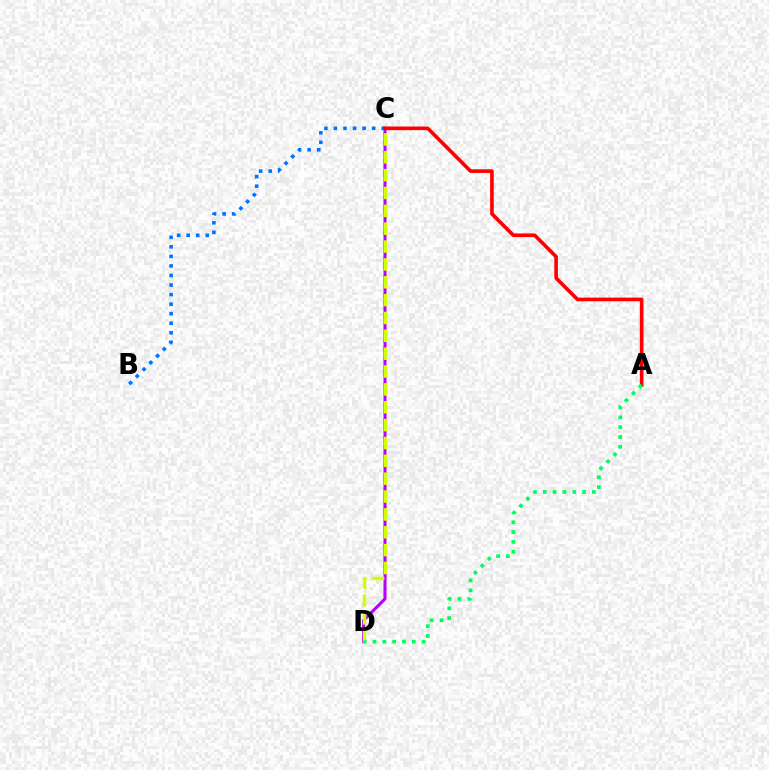{('C', 'D'): [{'color': '#b900ff', 'line_style': 'solid', 'thickness': 2.2}, {'color': '#d1ff00', 'line_style': 'dashed', 'thickness': 2.43}], ('B', 'C'): [{'color': '#0074ff', 'line_style': 'dotted', 'thickness': 2.59}], ('A', 'C'): [{'color': '#ff0000', 'line_style': 'solid', 'thickness': 2.61}], ('A', 'D'): [{'color': '#00ff5c', 'line_style': 'dotted', 'thickness': 2.67}]}